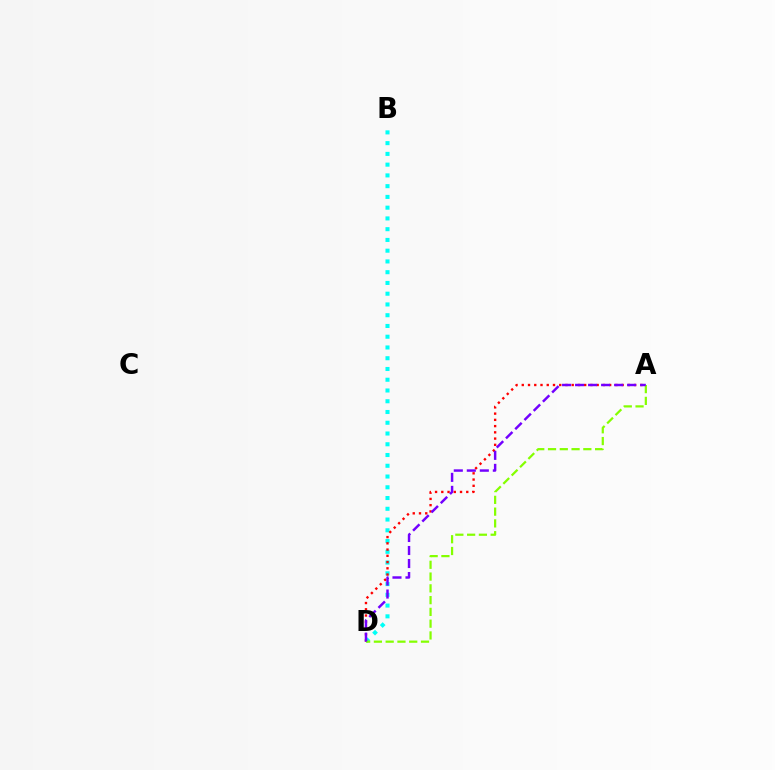{('B', 'D'): [{'color': '#00fff6', 'line_style': 'dotted', 'thickness': 2.92}], ('A', 'D'): [{'color': '#ff0000', 'line_style': 'dotted', 'thickness': 1.7}, {'color': '#84ff00', 'line_style': 'dashed', 'thickness': 1.6}, {'color': '#7200ff', 'line_style': 'dashed', 'thickness': 1.77}]}